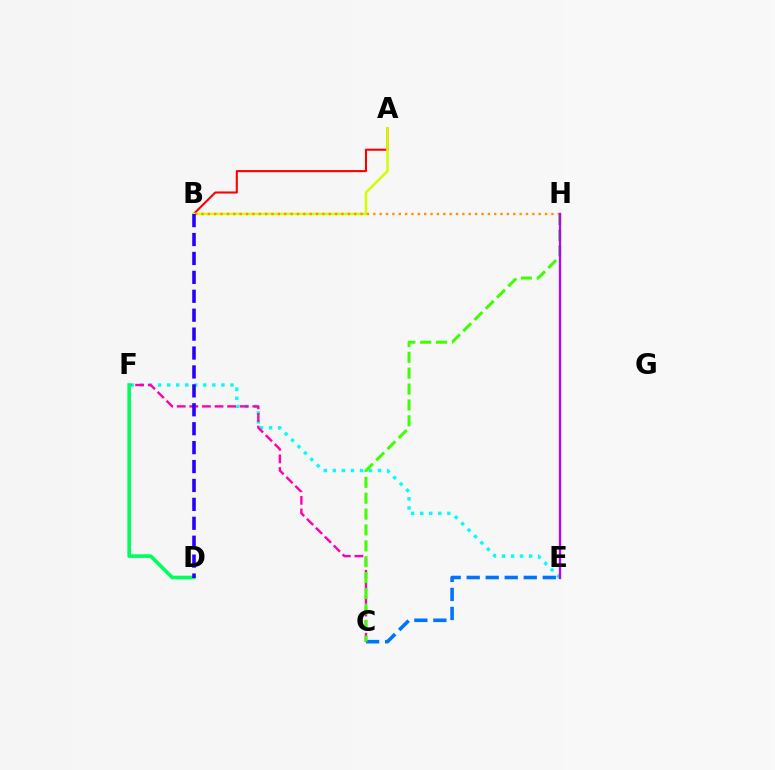{('A', 'B'): [{'color': '#ff0000', 'line_style': 'solid', 'thickness': 1.5}, {'color': '#d1ff00', 'line_style': 'solid', 'thickness': 1.83}], ('C', 'E'): [{'color': '#0074ff', 'line_style': 'dashed', 'thickness': 2.58}], ('E', 'F'): [{'color': '#00fff6', 'line_style': 'dotted', 'thickness': 2.46}], ('C', 'F'): [{'color': '#ff00ac', 'line_style': 'dashed', 'thickness': 1.71}], ('C', 'H'): [{'color': '#3dff00', 'line_style': 'dashed', 'thickness': 2.16}], ('B', 'H'): [{'color': '#ff9400', 'line_style': 'dotted', 'thickness': 1.73}], ('D', 'F'): [{'color': '#00ff5c', 'line_style': 'solid', 'thickness': 2.61}], ('E', 'H'): [{'color': '#b900ff', 'line_style': 'solid', 'thickness': 1.66}], ('B', 'D'): [{'color': '#2500ff', 'line_style': 'dashed', 'thickness': 2.57}]}